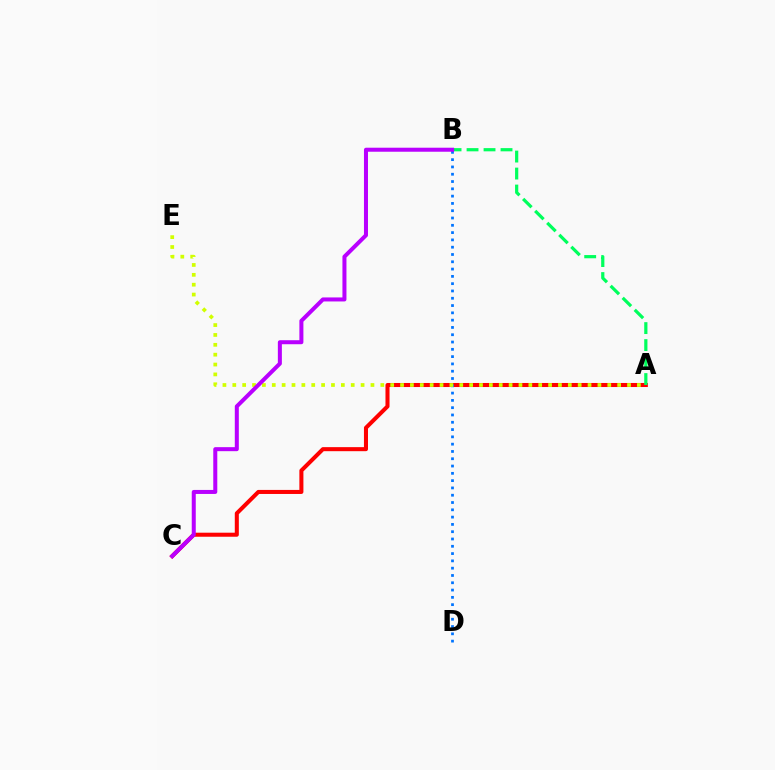{('A', 'C'): [{'color': '#ff0000', 'line_style': 'solid', 'thickness': 2.91}], ('A', 'B'): [{'color': '#00ff5c', 'line_style': 'dashed', 'thickness': 2.31}], ('B', 'D'): [{'color': '#0074ff', 'line_style': 'dotted', 'thickness': 1.98}], ('A', 'E'): [{'color': '#d1ff00', 'line_style': 'dotted', 'thickness': 2.68}], ('B', 'C'): [{'color': '#b900ff', 'line_style': 'solid', 'thickness': 2.89}]}